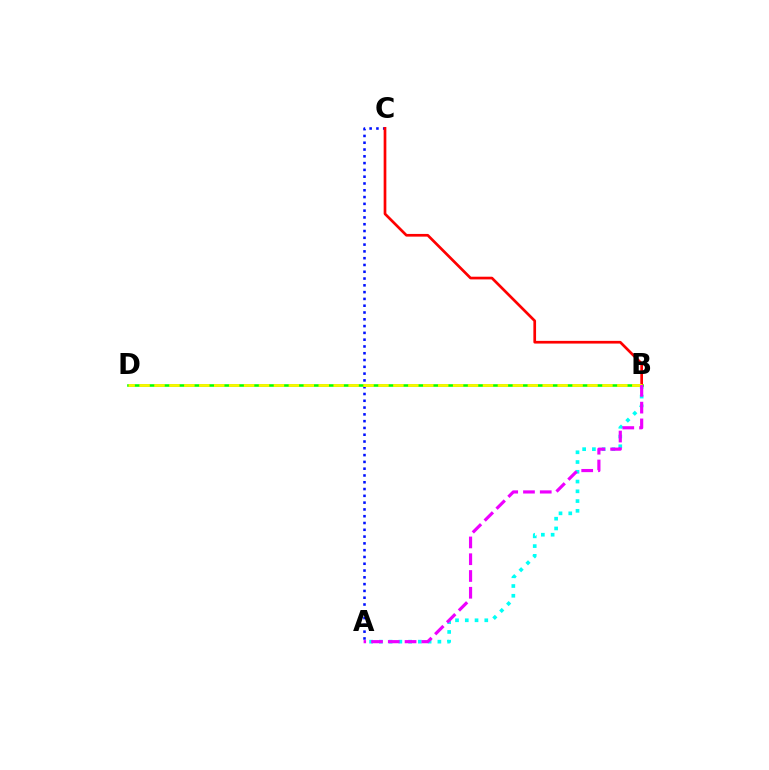{('A', 'C'): [{'color': '#0010ff', 'line_style': 'dotted', 'thickness': 1.84}], ('A', 'B'): [{'color': '#00fff6', 'line_style': 'dotted', 'thickness': 2.65}, {'color': '#ee00ff', 'line_style': 'dashed', 'thickness': 2.28}], ('B', 'D'): [{'color': '#08ff00', 'line_style': 'solid', 'thickness': 1.86}, {'color': '#fcf500', 'line_style': 'dashed', 'thickness': 2.03}], ('B', 'C'): [{'color': '#ff0000', 'line_style': 'solid', 'thickness': 1.94}]}